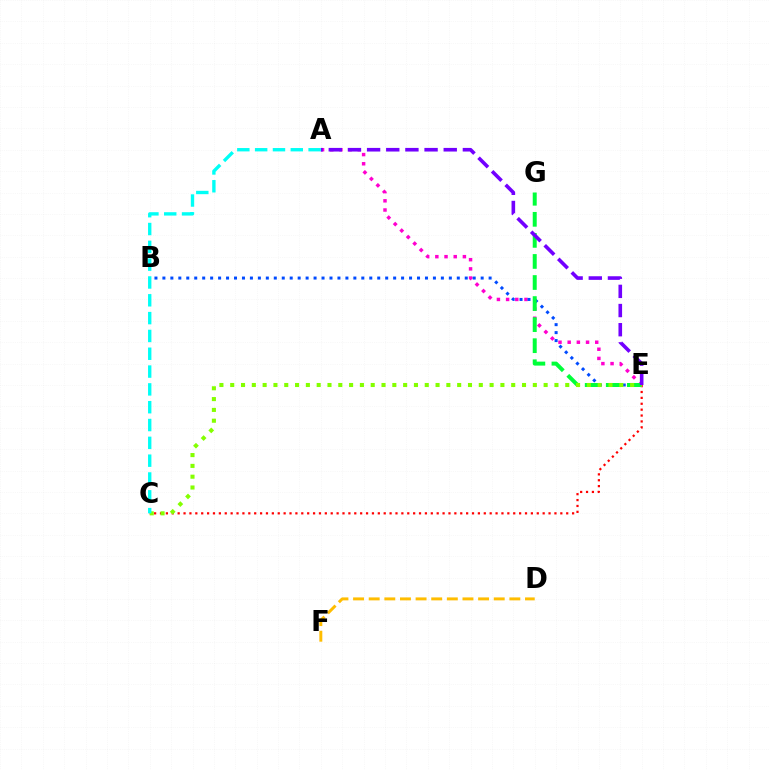{('D', 'F'): [{'color': '#ffbd00', 'line_style': 'dashed', 'thickness': 2.12}], ('A', 'E'): [{'color': '#ff00cf', 'line_style': 'dotted', 'thickness': 2.49}, {'color': '#7200ff', 'line_style': 'dashed', 'thickness': 2.6}], ('C', 'E'): [{'color': '#ff0000', 'line_style': 'dotted', 'thickness': 1.6}, {'color': '#84ff00', 'line_style': 'dotted', 'thickness': 2.94}], ('B', 'E'): [{'color': '#004bff', 'line_style': 'dotted', 'thickness': 2.16}], ('E', 'G'): [{'color': '#00ff39', 'line_style': 'dashed', 'thickness': 2.86}], ('A', 'C'): [{'color': '#00fff6', 'line_style': 'dashed', 'thickness': 2.42}]}